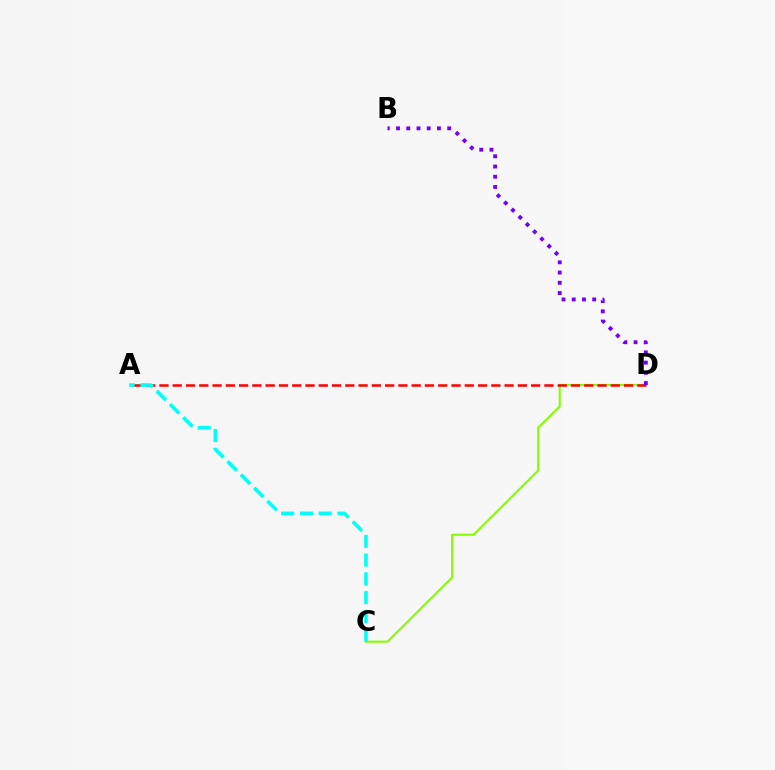{('C', 'D'): [{'color': '#84ff00', 'line_style': 'solid', 'thickness': 1.5}], ('A', 'D'): [{'color': '#ff0000', 'line_style': 'dashed', 'thickness': 1.8}], ('B', 'D'): [{'color': '#7200ff', 'line_style': 'dotted', 'thickness': 2.78}], ('A', 'C'): [{'color': '#00fff6', 'line_style': 'dashed', 'thickness': 2.55}]}